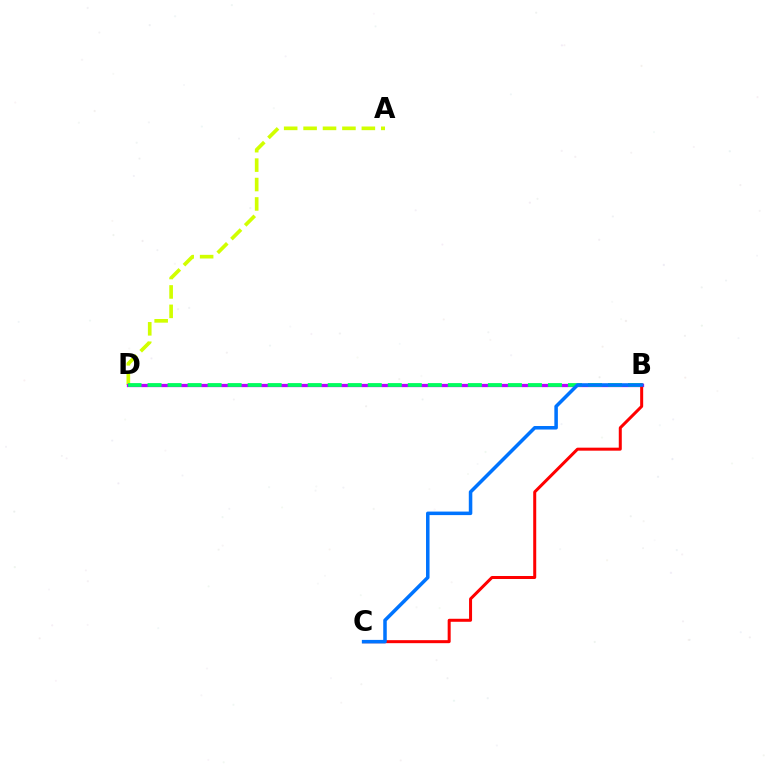{('A', 'D'): [{'color': '#d1ff00', 'line_style': 'dashed', 'thickness': 2.64}], ('B', 'D'): [{'color': '#b900ff', 'line_style': 'solid', 'thickness': 2.35}, {'color': '#00ff5c', 'line_style': 'dashed', 'thickness': 2.72}], ('B', 'C'): [{'color': '#ff0000', 'line_style': 'solid', 'thickness': 2.17}, {'color': '#0074ff', 'line_style': 'solid', 'thickness': 2.54}]}